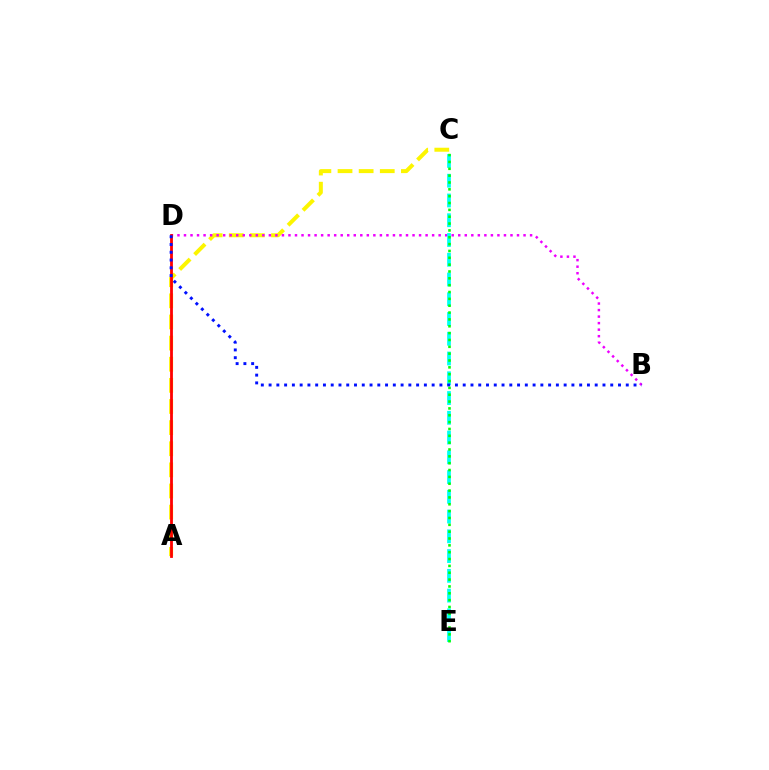{('A', 'C'): [{'color': '#fcf500', 'line_style': 'dashed', 'thickness': 2.87}], ('B', 'D'): [{'color': '#ee00ff', 'line_style': 'dotted', 'thickness': 1.77}, {'color': '#0010ff', 'line_style': 'dotted', 'thickness': 2.11}], ('A', 'D'): [{'color': '#ff0000', 'line_style': 'solid', 'thickness': 2.01}], ('C', 'E'): [{'color': '#00fff6', 'line_style': 'dashed', 'thickness': 2.68}, {'color': '#08ff00', 'line_style': 'dotted', 'thickness': 1.86}]}